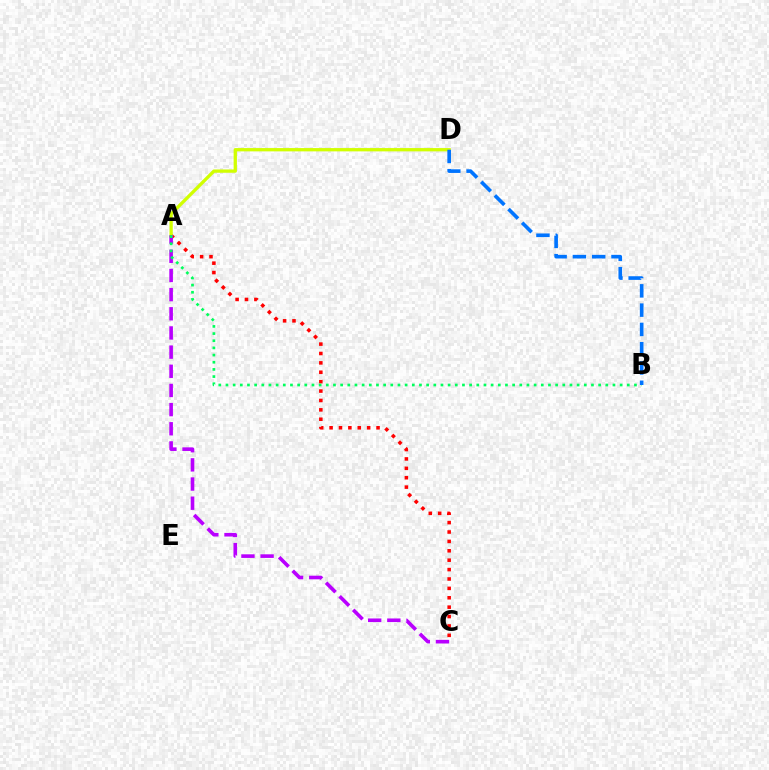{('A', 'C'): [{'color': '#ff0000', 'line_style': 'dotted', 'thickness': 2.55}, {'color': '#b900ff', 'line_style': 'dashed', 'thickness': 2.6}], ('A', 'D'): [{'color': '#d1ff00', 'line_style': 'solid', 'thickness': 2.37}], ('A', 'B'): [{'color': '#00ff5c', 'line_style': 'dotted', 'thickness': 1.95}], ('B', 'D'): [{'color': '#0074ff', 'line_style': 'dashed', 'thickness': 2.62}]}